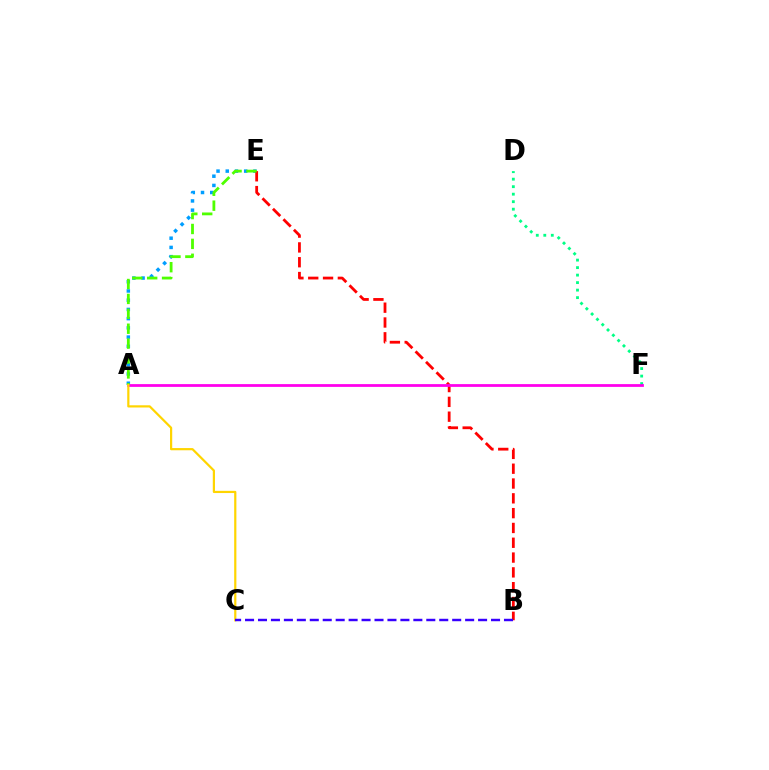{('A', 'E'): [{'color': '#009eff', 'line_style': 'dotted', 'thickness': 2.51}, {'color': '#4fff00', 'line_style': 'dashed', 'thickness': 2.02}], ('D', 'F'): [{'color': '#00ff86', 'line_style': 'dotted', 'thickness': 2.04}], ('B', 'E'): [{'color': '#ff0000', 'line_style': 'dashed', 'thickness': 2.01}], ('A', 'F'): [{'color': '#ff00ed', 'line_style': 'solid', 'thickness': 2.0}], ('A', 'C'): [{'color': '#ffd500', 'line_style': 'solid', 'thickness': 1.59}], ('B', 'C'): [{'color': '#3700ff', 'line_style': 'dashed', 'thickness': 1.76}]}